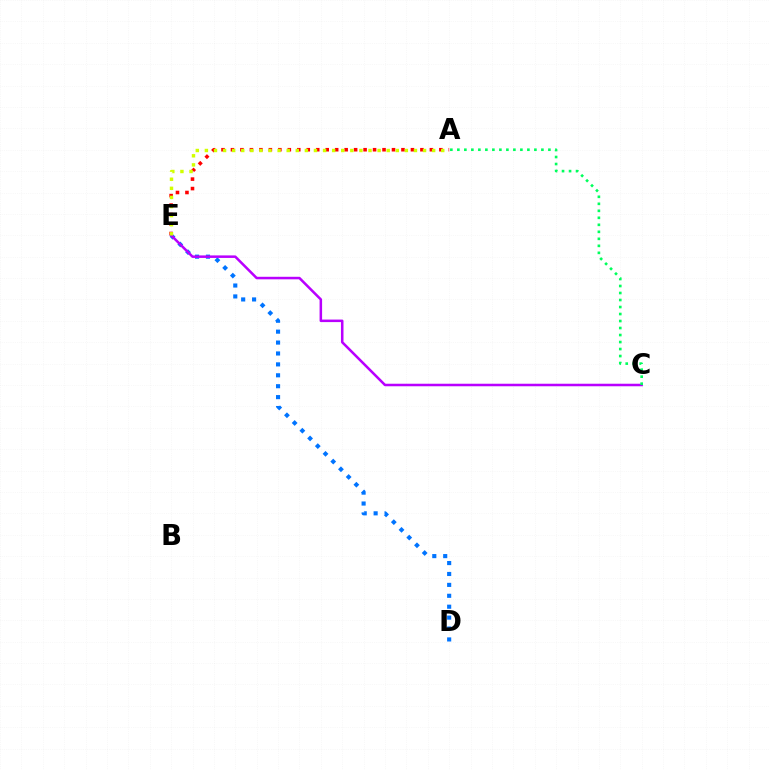{('A', 'E'): [{'color': '#ff0000', 'line_style': 'dotted', 'thickness': 2.57}, {'color': '#d1ff00', 'line_style': 'dotted', 'thickness': 2.47}], ('D', 'E'): [{'color': '#0074ff', 'line_style': 'dotted', 'thickness': 2.96}], ('C', 'E'): [{'color': '#b900ff', 'line_style': 'solid', 'thickness': 1.82}], ('A', 'C'): [{'color': '#00ff5c', 'line_style': 'dotted', 'thickness': 1.9}]}